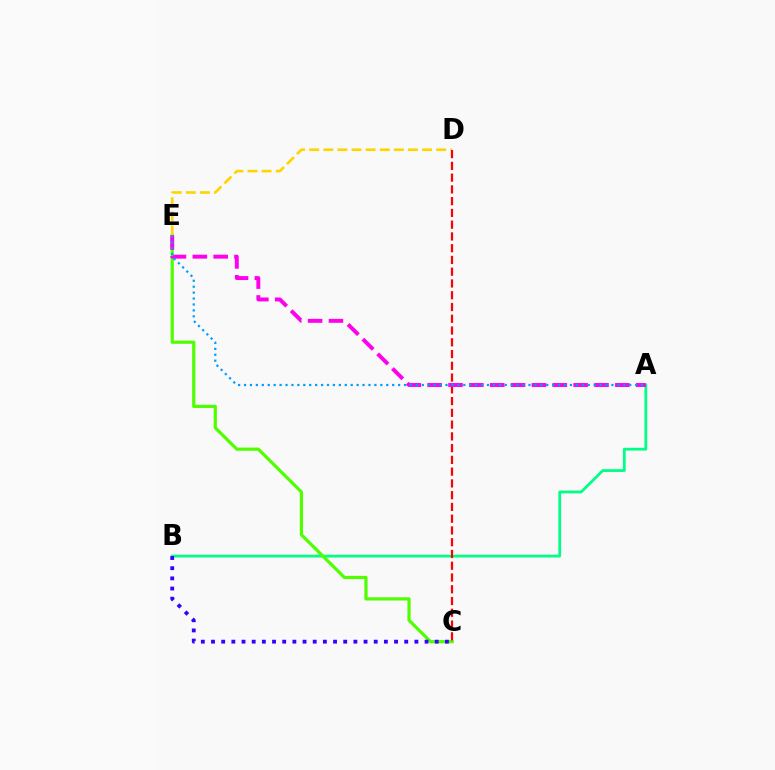{('A', 'B'): [{'color': '#00ff86', 'line_style': 'solid', 'thickness': 2.0}], ('C', 'E'): [{'color': '#4fff00', 'line_style': 'solid', 'thickness': 2.3}], ('D', 'E'): [{'color': '#ffd500', 'line_style': 'dashed', 'thickness': 1.92}], ('B', 'C'): [{'color': '#3700ff', 'line_style': 'dotted', 'thickness': 2.76}], ('C', 'D'): [{'color': '#ff0000', 'line_style': 'dashed', 'thickness': 1.6}], ('A', 'E'): [{'color': '#ff00ed', 'line_style': 'dashed', 'thickness': 2.83}, {'color': '#009eff', 'line_style': 'dotted', 'thickness': 1.61}]}